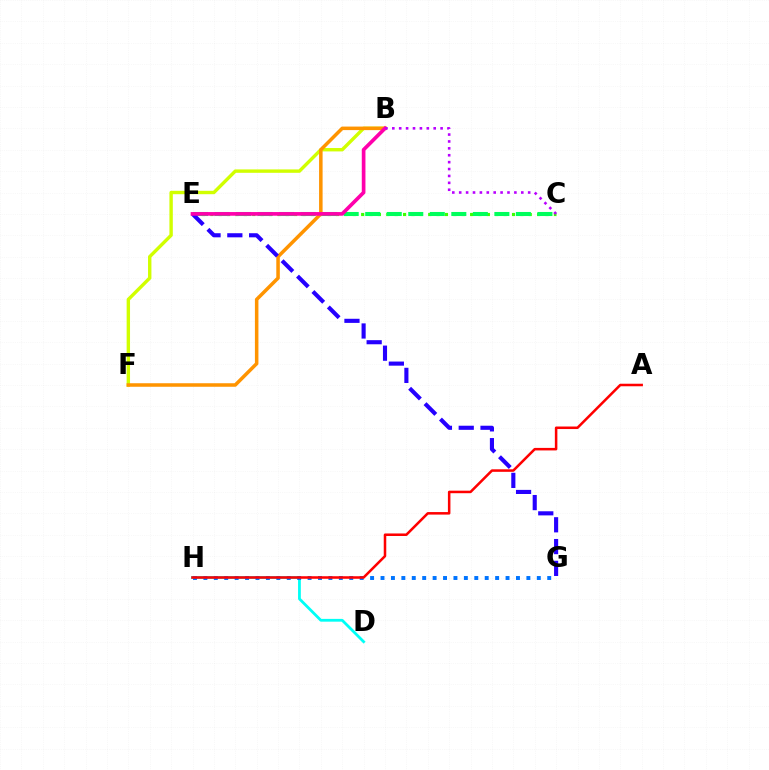{('C', 'E'): [{'color': '#3dff00', 'line_style': 'dotted', 'thickness': 2.28}, {'color': '#00ff5c', 'line_style': 'dashed', 'thickness': 2.92}], ('D', 'H'): [{'color': '#00fff6', 'line_style': 'solid', 'thickness': 2.0}], ('B', 'F'): [{'color': '#d1ff00', 'line_style': 'solid', 'thickness': 2.44}, {'color': '#ff9400', 'line_style': 'solid', 'thickness': 2.54}], ('G', 'H'): [{'color': '#0074ff', 'line_style': 'dotted', 'thickness': 2.83}], ('E', 'G'): [{'color': '#2500ff', 'line_style': 'dashed', 'thickness': 2.96}], ('B', 'E'): [{'color': '#ff00ac', 'line_style': 'solid', 'thickness': 2.64}], ('B', 'C'): [{'color': '#b900ff', 'line_style': 'dotted', 'thickness': 1.87}], ('A', 'H'): [{'color': '#ff0000', 'line_style': 'solid', 'thickness': 1.82}]}